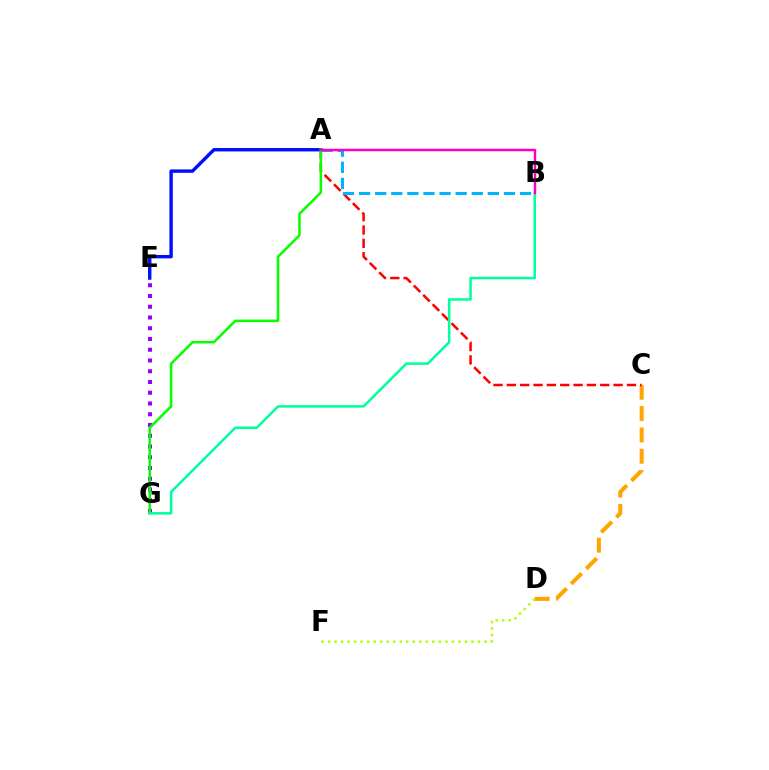{('C', 'D'): [{'color': '#ffa500', 'line_style': 'dashed', 'thickness': 2.9}], ('A', 'C'): [{'color': '#ff0000', 'line_style': 'dashed', 'thickness': 1.81}], ('A', 'E'): [{'color': '#0010ff', 'line_style': 'solid', 'thickness': 2.46}], ('E', 'G'): [{'color': '#9b00ff', 'line_style': 'dotted', 'thickness': 2.92}], ('A', 'G'): [{'color': '#08ff00', 'line_style': 'solid', 'thickness': 1.83}], ('A', 'B'): [{'color': '#00b5ff', 'line_style': 'dashed', 'thickness': 2.19}, {'color': '#ff00bd', 'line_style': 'solid', 'thickness': 1.79}], ('B', 'G'): [{'color': '#00ff9d', 'line_style': 'solid', 'thickness': 1.81}], ('D', 'F'): [{'color': '#b3ff00', 'line_style': 'dotted', 'thickness': 1.77}]}